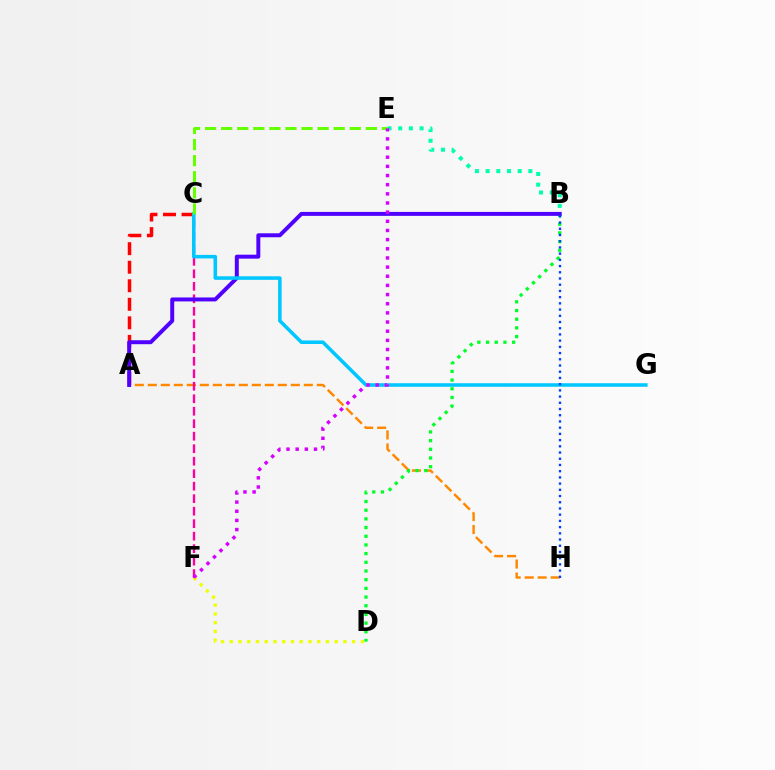{('A', 'H'): [{'color': '#ff8800', 'line_style': 'dashed', 'thickness': 1.77}], ('B', 'D'): [{'color': '#00ff27', 'line_style': 'dotted', 'thickness': 2.36}], ('A', 'C'): [{'color': '#ff0000', 'line_style': 'dashed', 'thickness': 2.52}], ('C', 'F'): [{'color': '#ff00a0', 'line_style': 'dashed', 'thickness': 1.7}], ('A', 'B'): [{'color': '#4f00ff', 'line_style': 'solid', 'thickness': 2.85}], ('D', 'F'): [{'color': '#eeff00', 'line_style': 'dotted', 'thickness': 2.38}], ('B', 'E'): [{'color': '#00ffaf', 'line_style': 'dotted', 'thickness': 2.9}], ('C', 'G'): [{'color': '#00c7ff', 'line_style': 'solid', 'thickness': 2.55}], ('C', 'E'): [{'color': '#66ff00', 'line_style': 'dashed', 'thickness': 2.18}], ('B', 'H'): [{'color': '#003fff', 'line_style': 'dotted', 'thickness': 1.69}], ('E', 'F'): [{'color': '#d600ff', 'line_style': 'dotted', 'thickness': 2.49}]}